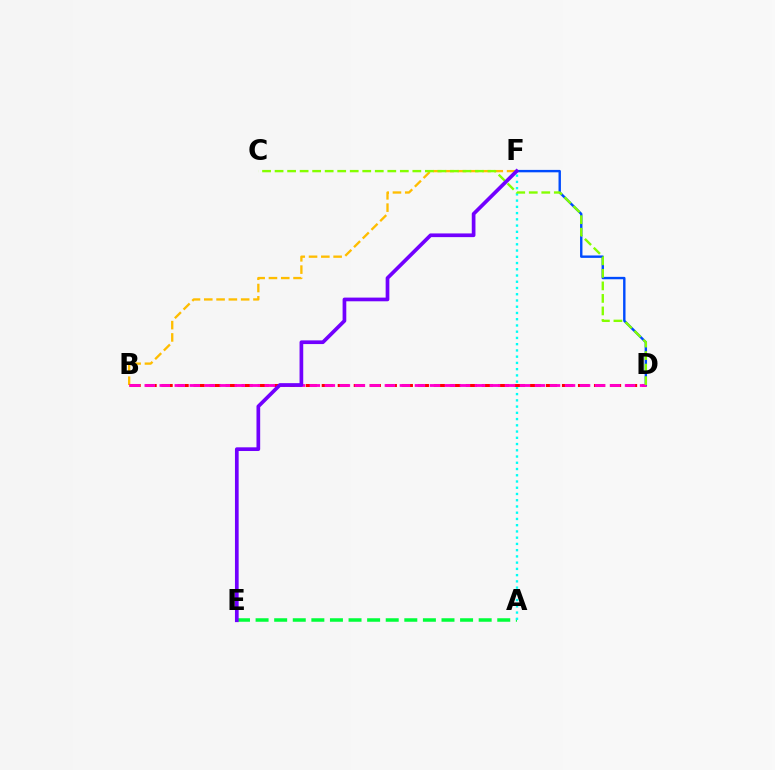{('B', 'F'): [{'color': '#ffbd00', 'line_style': 'dashed', 'thickness': 1.67}], ('A', 'E'): [{'color': '#00ff39', 'line_style': 'dashed', 'thickness': 2.53}], ('A', 'F'): [{'color': '#00fff6', 'line_style': 'dotted', 'thickness': 1.7}], ('B', 'D'): [{'color': '#ff0000', 'line_style': 'dashed', 'thickness': 2.18}, {'color': '#ff00cf', 'line_style': 'dashed', 'thickness': 2.04}], ('D', 'F'): [{'color': '#004bff', 'line_style': 'solid', 'thickness': 1.73}], ('C', 'D'): [{'color': '#84ff00', 'line_style': 'dashed', 'thickness': 1.7}], ('E', 'F'): [{'color': '#7200ff', 'line_style': 'solid', 'thickness': 2.66}]}